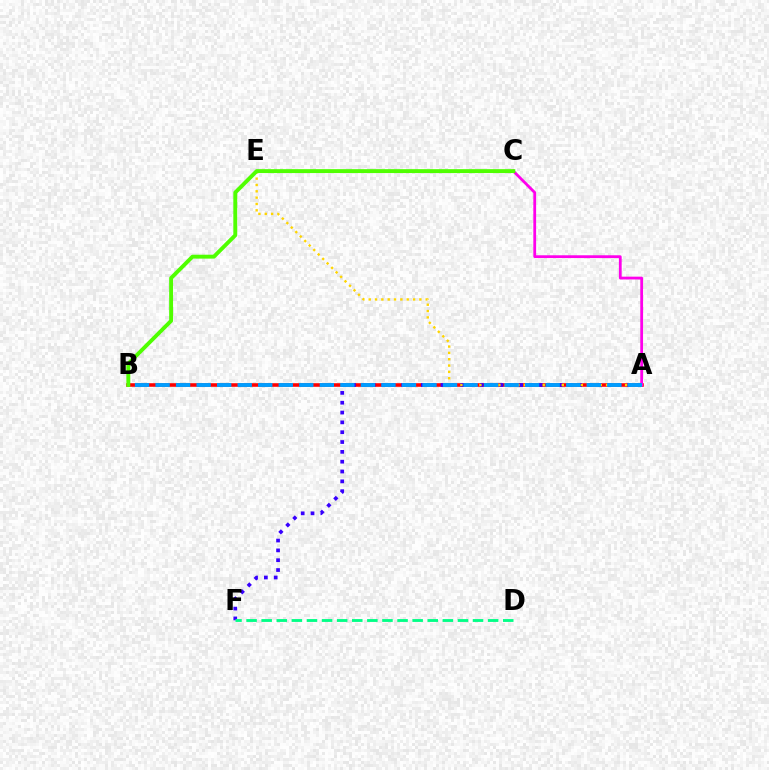{('A', 'B'): [{'color': '#ff0000', 'line_style': 'solid', 'thickness': 2.58}, {'color': '#009eff', 'line_style': 'dashed', 'thickness': 2.79}], ('A', 'C'): [{'color': '#ff00ed', 'line_style': 'solid', 'thickness': 2.0}], ('A', 'F'): [{'color': '#3700ff', 'line_style': 'dotted', 'thickness': 2.67}], ('A', 'E'): [{'color': '#ffd500', 'line_style': 'dotted', 'thickness': 1.72}], ('D', 'F'): [{'color': '#00ff86', 'line_style': 'dashed', 'thickness': 2.05}], ('B', 'C'): [{'color': '#4fff00', 'line_style': 'solid', 'thickness': 2.81}]}